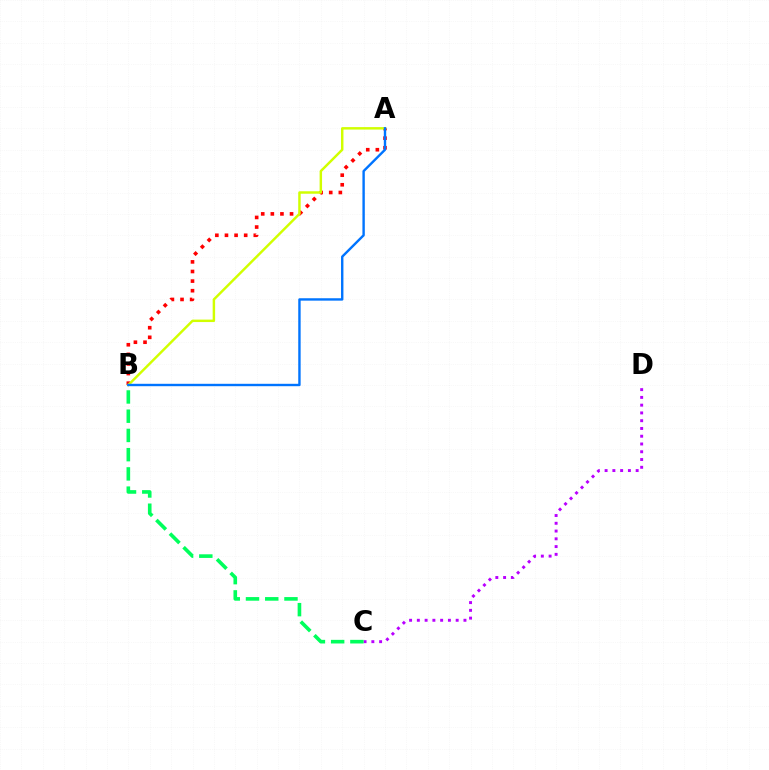{('A', 'B'): [{'color': '#ff0000', 'line_style': 'dotted', 'thickness': 2.61}, {'color': '#d1ff00', 'line_style': 'solid', 'thickness': 1.77}, {'color': '#0074ff', 'line_style': 'solid', 'thickness': 1.73}], ('C', 'D'): [{'color': '#b900ff', 'line_style': 'dotted', 'thickness': 2.11}], ('B', 'C'): [{'color': '#00ff5c', 'line_style': 'dashed', 'thickness': 2.61}]}